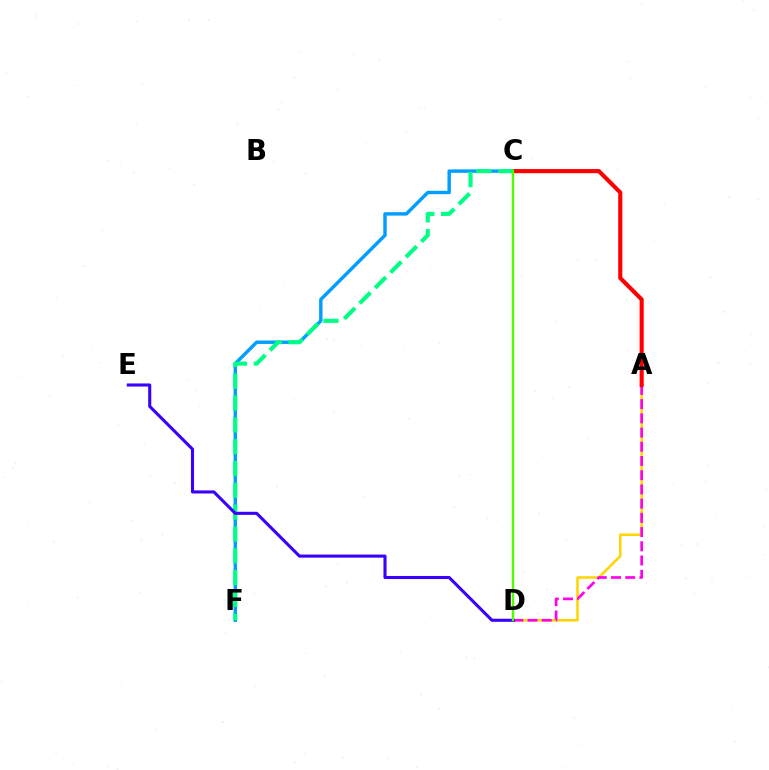{('A', 'D'): [{'color': '#ffd500', 'line_style': 'solid', 'thickness': 1.82}, {'color': '#ff00ed', 'line_style': 'dashed', 'thickness': 1.93}], ('C', 'F'): [{'color': '#009eff', 'line_style': 'solid', 'thickness': 2.46}, {'color': '#00ff86', 'line_style': 'dashed', 'thickness': 2.96}], ('A', 'C'): [{'color': '#ff0000', 'line_style': 'solid', 'thickness': 2.96}], ('D', 'E'): [{'color': '#3700ff', 'line_style': 'solid', 'thickness': 2.22}], ('C', 'D'): [{'color': '#4fff00', 'line_style': 'solid', 'thickness': 1.72}]}